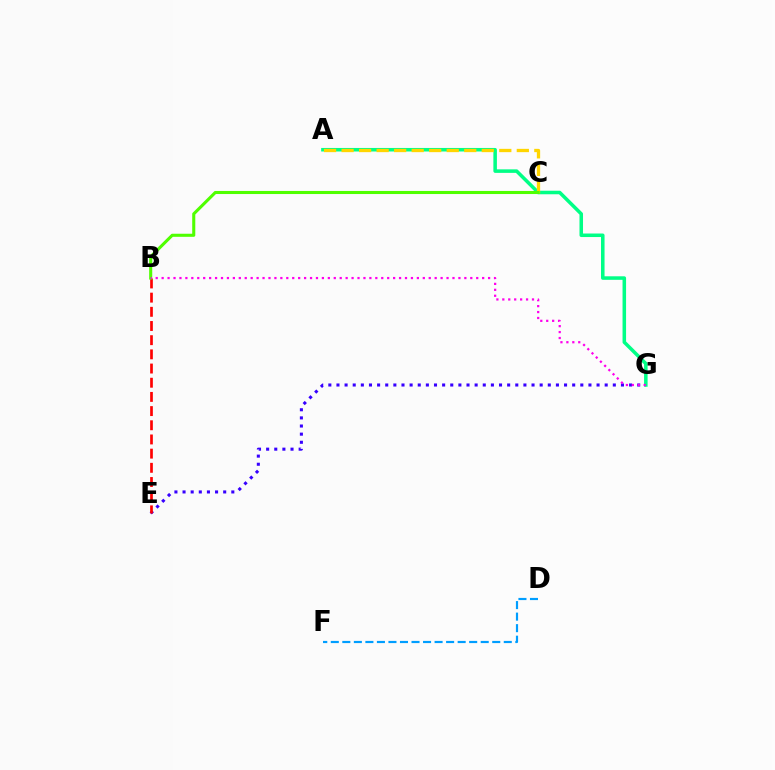{('E', 'G'): [{'color': '#3700ff', 'line_style': 'dotted', 'thickness': 2.21}], ('A', 'G'): [{'color': '#00ff86', 'line_style': 'solid', 'thickness': 2.54}], ('A', 'C'): [{'color': '#ffd500', 'line_style': 'dashed', 'thickness': 2.38}], ('B', 'E'): [{'color': '#ff0000', 'line_style': 'dashed', 'thickness': 1.93}], ('D', 'F'): [{'color': '#009eff', 'line_style': 'dashed', 'thickness': 1.57}], ('B', 'C'): [{'color': '#4fff00', 'line_style': 'solid', 'thickness': 2.22}], ('B', 'G'): [{'color': '#ff00ed', 'line_style': 'dotted', 'thickness': 1.61}]}